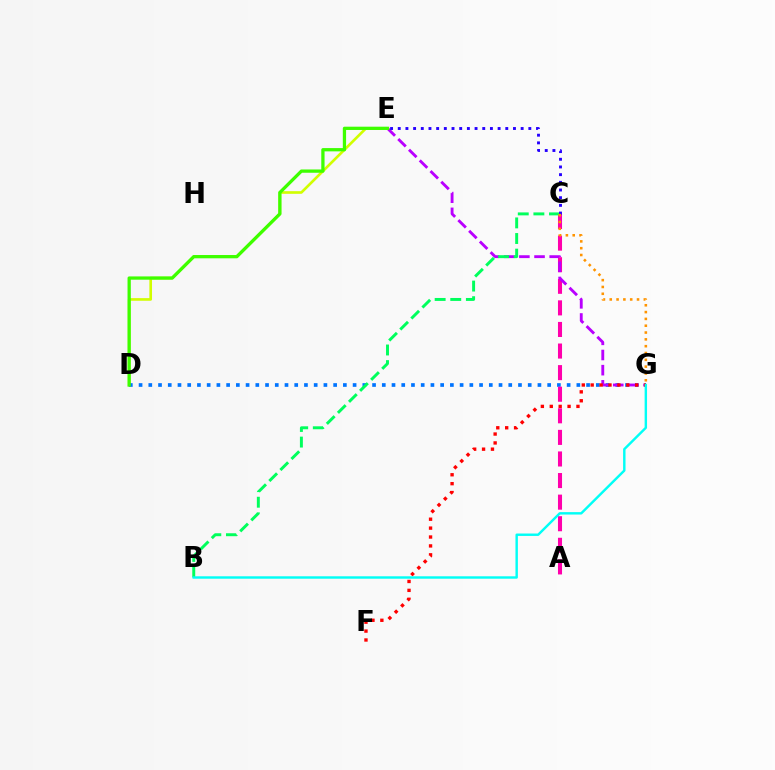{('D', 'E'): [{'color': '#d1ff00', 'line_style': 'solid', 'thickness': 1.91}, {'color': '#3dff00', 'line_style': 'solid', 'thickness': 2.36}], ('D', 'G'): [{'color': '#0074ff', 'line_style': 'dotted', 'thickness': 2.64}], ('A', 'C'): [{'color': '#ff00ac', 'line_style': 'dashed', 'thickness': 2.93}], ('E', 'G'): [{'color': '#b900ff', 'line_style': 'dashed', 'thickness': 2.06}], ('B', 'C'): [{'color': '#00ff5c', 'line_style': 'dashed', 'thickness': 2.12}], ('C', 'E'): [{'color': '#2500ff', 'line_style': 'dotted', 'thickness': 2.09}], ('F', 'G'): [{'color': '#ff0000', 'line_style': 'dotted', 'thickness': 2.42}], ('C', 'G'): [{'color': '#ff9400', 'line_style': 'dotted', 'thickness': 1.85}], ('B', 'G'): [{'color': '#00fff6', 'line_style': 'solid', 'thickness': 1.74}]}